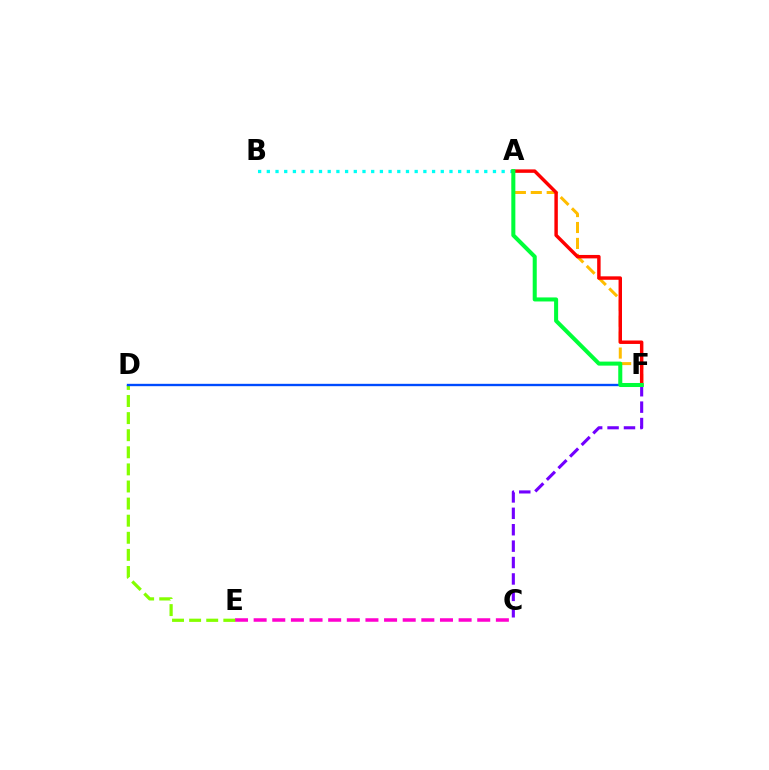{('C', 'F'): [{'color': '#7200ff', 'line_style': 'dashed', 'thickness': 2.23}], ('A', 'B'): [{'color': '#00fff6', 'line_style': 'dotted', 'thickness': 2.36}], ('A', 'F'): [{'color': '#ffbd00', 'line_style': 'dashed', 'thickness': 2.16}, {'color': '#ff0000', 'line_style': 'solid', 'thickness': 2.48}, {'color': '#00ff39', 'line_style': 'solid', 'thickness': 2.91}], ('C', 'E'): [{'color': '#ff00cf', 'line_style': 'dashed', 'thickness': 2.53}], ('D', 'E'): [{'color': '#84ff00', 'line_style': 'dashed', 'thickness': 2.32}], ('D', 'F'): [{'color': '#004bff', 'line_style': 'solid', 'thickness': 1.7}]}